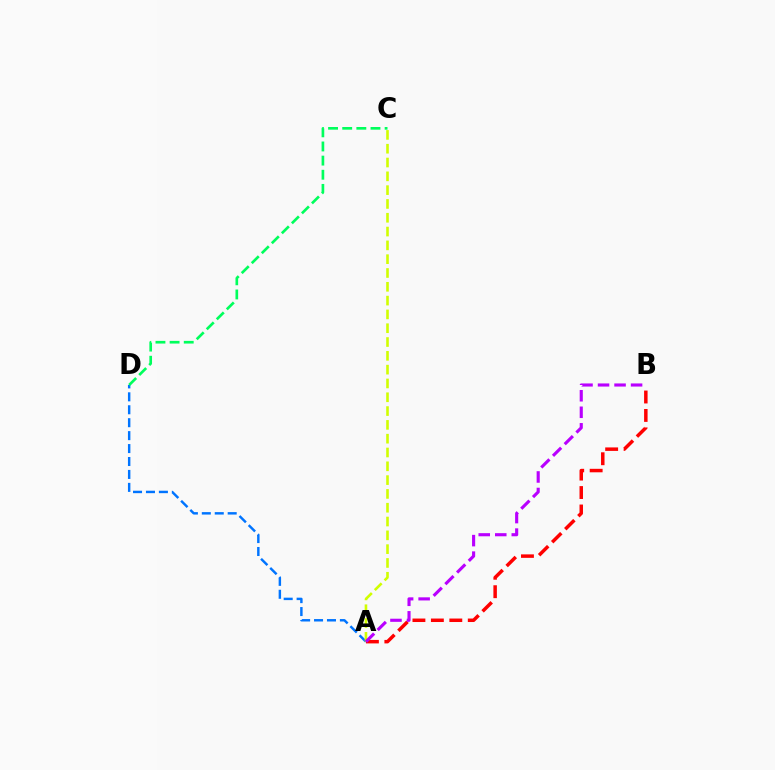{('A', 'D'): [{'color': '#0074ff', 'line_style': 'dashed', 'thickness': 1.76}], ('A', 'C'): [{'color': '#d1ff00', 'line_style': 'dashed', 'thickness': 1.88}], ('A', 'B'): [{'color': '#ff0000', 'line_style': 'dashed', 'thickness': 2.51}, {'color': '#b900ff', 'line_style': 'dashed', 'thickness': 2.24}], ('C', 'D'): [{'color': '#00ff5c', 'line_style': 'dashed', 'thickness': 1.92}]}